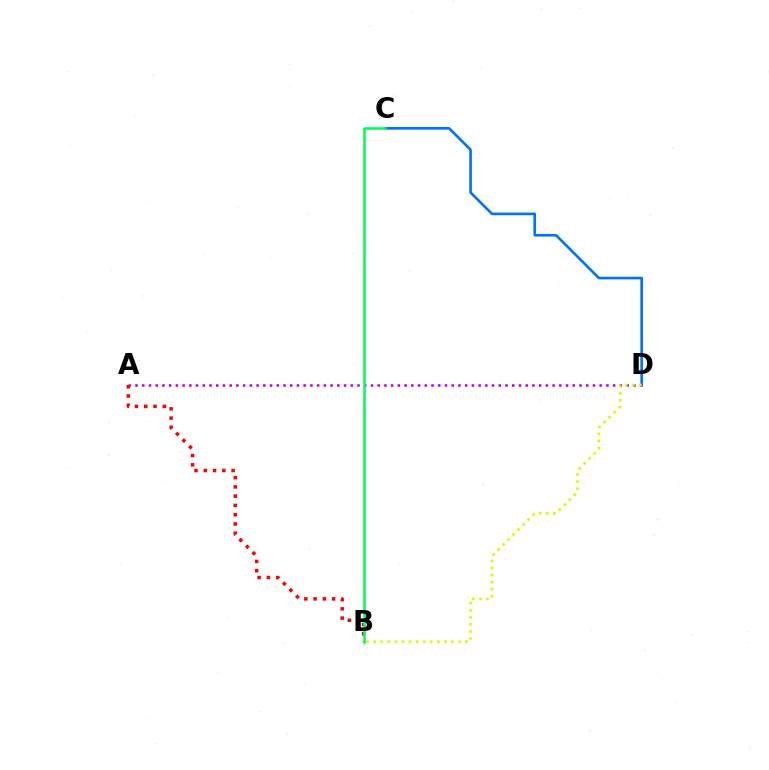{('C', 'D'): [{'color': '#0074ff', 'line_style': 'solid', 'thickness': 1.91}], ('A', 'D'): [{'color': '#b900ff', 'line_style': 'dotted', 'thickness': 1.83}], ('A', 'B'): [{'color': '#ff0000', 'line_style': 'dotted', 'thickness': 2.52}], ('B', 'D'): [{'color': '#d1ff00', 'line_style': 'dotted', 'thickness': 1.92}], ('B', 'C'): [{'color': '#00ff5c', 'line_style': 'solid', 'thickness': 1.85}]}